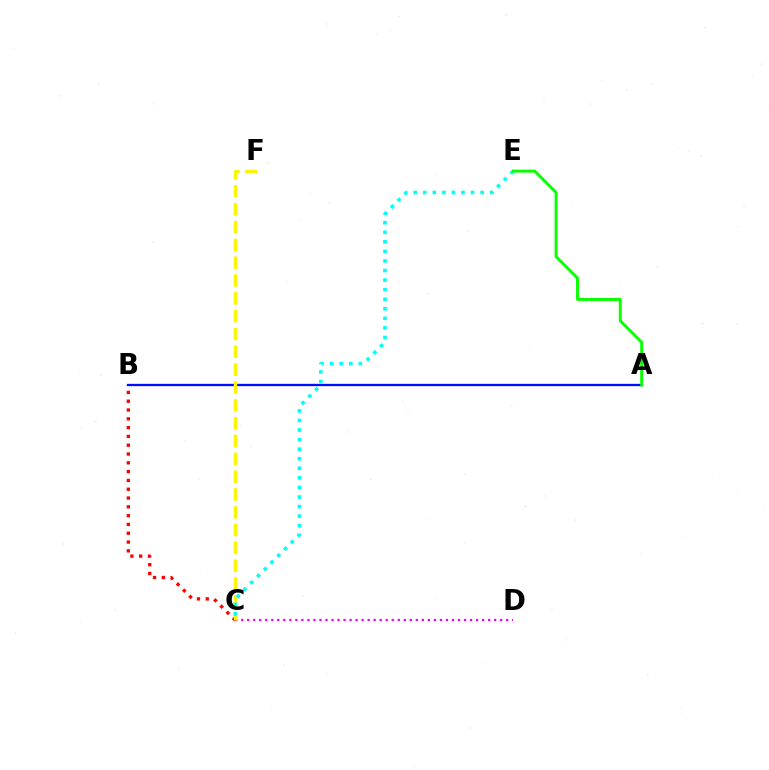{('B', 'C'): [{'color': '#ff0000', 'line_style': 'dotted', 'thickness': 2.39}], ('A', 'B'): [{'color': '#0010ff', 'line_style': 'solid', 'thickness': 1.66}], ('C', 'D'): [{'color': '#ee00ff', 'line_style': 'dotted', 'thickness': 1.64}], ('C', 'F'): [{'color': '#fcf500', 'line_style': 'dashed', 'thickness': 2.42}], ('C', 'E'): [{'color': '#00fff6', 'line_style': 'dotted', 'thickness': 2.6}], ('A', 'E'): [{'color': '#08ff00', 'line_style': 'solid', 'thickness': 2.1}]}